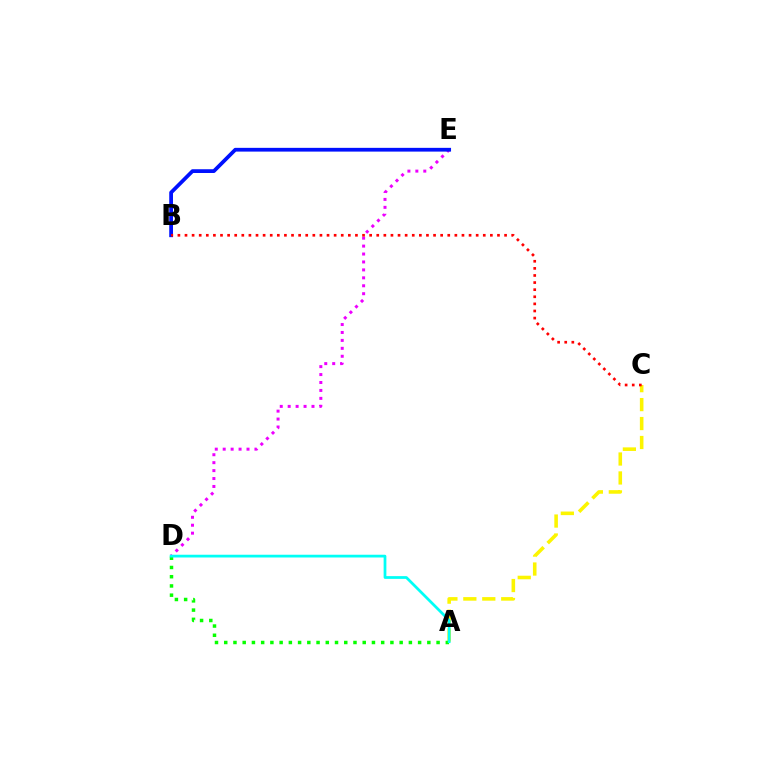{('D', 'E'): [{'color': '#ee00ff', 'line_style': 'dotted', 'thickness': 2.16}], ('B', 'E'): [{'color': '#0010ff', 'line_style': 'solid', 'thickness': 2.7}], ('A', 'C'): [{'color': '#fcf500', 'line_style': 'dashed', 'thickness': 2.57}], ('B', 'C'): [{'color': '#ff0000', 'line_style': 'dotted', 'thickness': 1.93}], ('A', 'D'): [{'color': '#08ff00', 'line_style': 'dotted', 'thickness': 2.51}, {'color': '#00fff6', 'line_style': 'solid', 'thickness': 1.98}]}